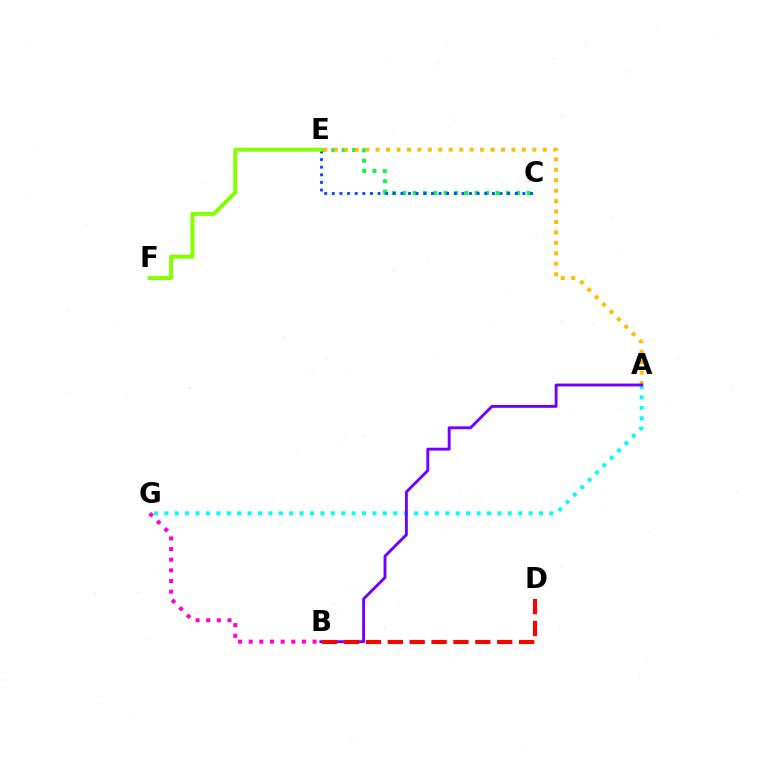{('A', 'G'): [{'color': '#00fff6', 'line_style': 'dotted', 'thickness': 2.83}], ('C', 'E'): [{'color': '#00ff39', 'line_style': 'dotted', 'thickness': 2.81}, {'color': '#004bff', 'line_style': 'dotted', 'thickness': 2.07}], ('B', 'G'): [{'color': '#ff00cf', 'line_style': 'dotted', 'thickness': 2.89}], ('A', 'E'): [{'color': '#ffbd00', 'line_style': 'dotted', 'thickness': 2.84}], ('A', 'B'): [{'color': '#7200ff', 'line_style': 'solid', 'thickness': 2.07}], ('E', 'F'): [{'color': '#84ff00', 'line_style': 'solid', 'thickness': 2.85}], ('B', 'D'): [{'color': '#ff0000', 'line_style': 'dashed', 'thickness': 2.97}]}